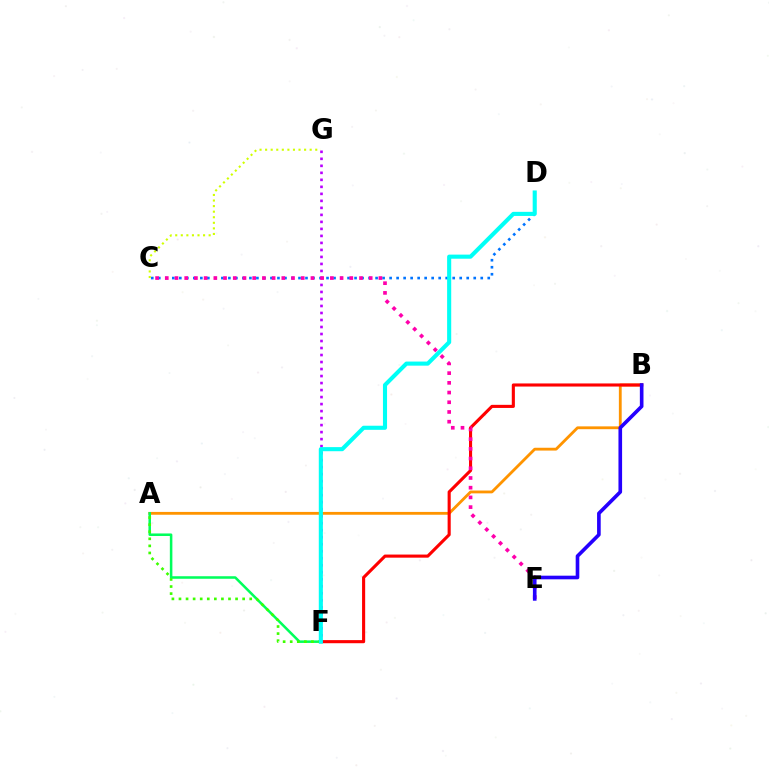{('C', 'G'): [{'color': '#d1ff00', 'line_style': 'dotted', 'thickness': 1.51}], ('A', 'B'): [{'color': '#ff9400', 'line_style': 'solid', 'thickness': 2.03}], ('A', 'F'): [{'color': '#00ff5c', 'line_style': 'solid', 'thickness': 1.83}, {'color': '#3dff00', 'line_style': 'dotted', 'thickness': 1.92}], ('C', 'D'): [{'color': '#0074ff', 'line_style': 'dotted', 'thickness': 1.9}], ('B', 'F'): [{'color': '#ff0000', 'line_style': 'solid', 'thickness': 2.23}], ('F', 'G'): [{'color': '#b900ff', 'line_style': 'dotted', 'thickness': 1.9}], ('C', 'E'): [{'color': '#ff00ac', 'line_style': 'dotted', 'thickness': 2.64}], ('B', 'E'): [{'color': '#2500ff', 'line_style': 'solid', 'thickness': 2.62}], ('D', 'F'): [{'color': '#00fff6', 'line_style': 'solid', 'thickness': 2.95}]}